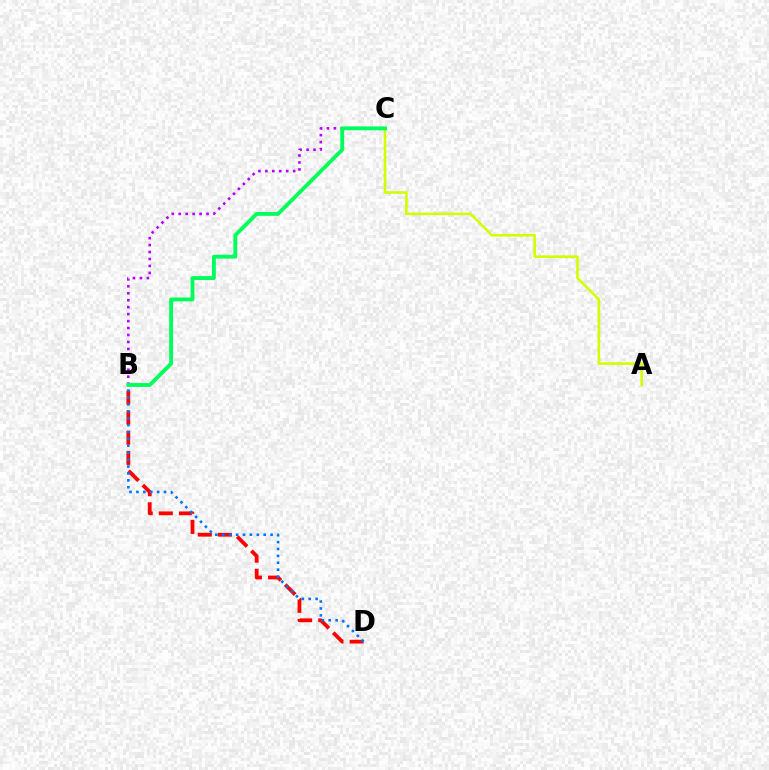{('B', 'C'): [{'color': '#b900ff', 'line_style': 'dotted', 'thickness': 1.89}, {'color': '#00ff5c', 'line_style': 'solid', 'thickness': 2.79}], ('B', 'D'): [{'color': '#ff0000', 'line_style': 'dashed', 'thickness': 2.73}, {'color': '#0074ff', 'line_style': 'dotted', 'thickness': 1.88}], ('A', 'C'): [{'color': '#d1ff00', 'line_style': 'solid', 'thickness': 1.88}]}